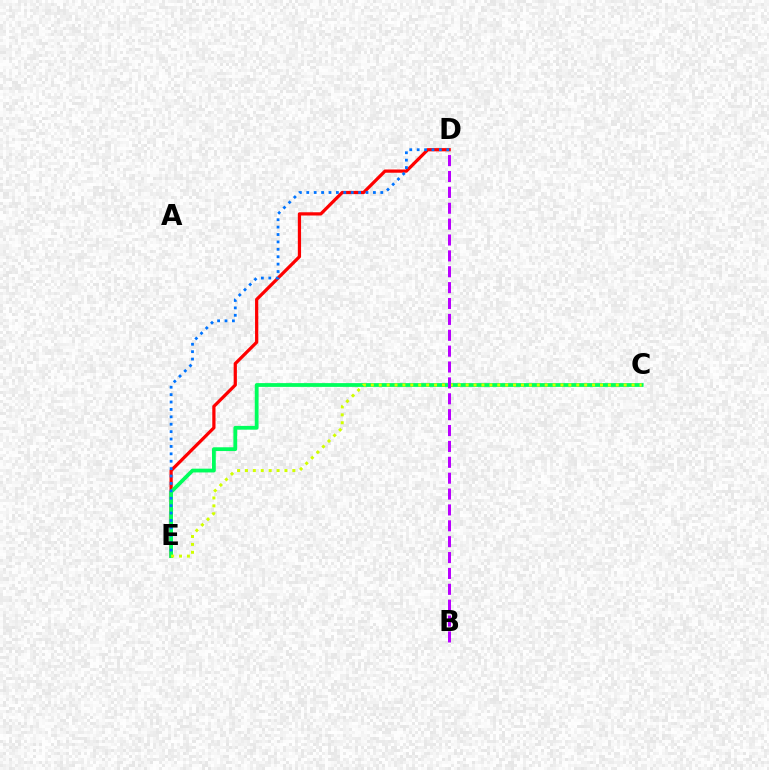{('D', 'E'): [{'color': '#ff0000', 'line_style': 'solid', 'thickness': 2.33}, {'color': '#0074ff', 'line_style': 'dotted', 'thickness': 2.01}], ('C', 'E'): [{'color': '#00ff5c', 'line_style': 'solid', 'thickness': 2.72}, {'color': '#d1ff00', 'line_style': 'dotted', 'thickness': 2.15}], ('B', 'D'): [{'color': '#b900ff', 'line_style': 'dashed', 'thickness': 2.16}]}